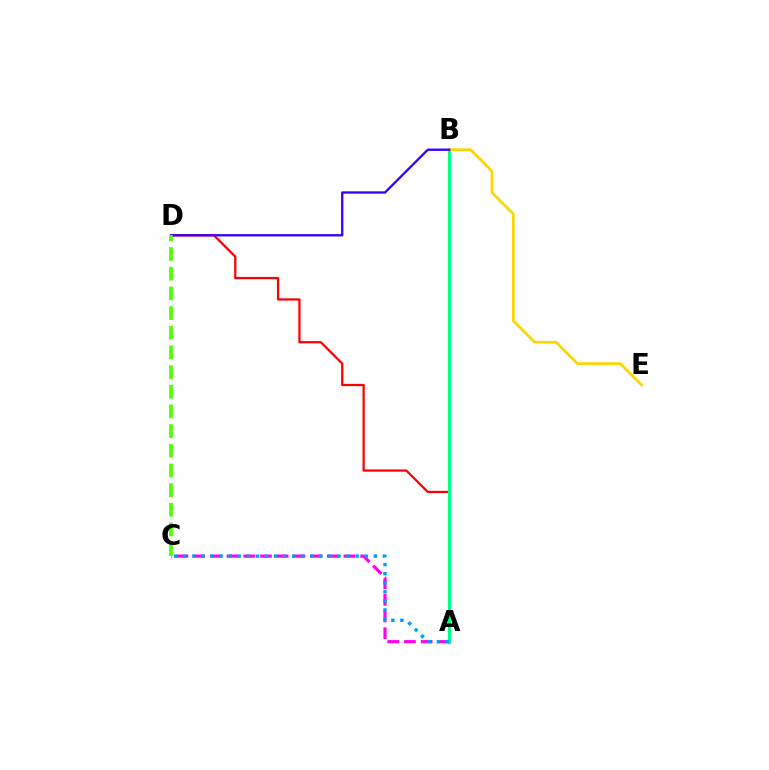{('A', 'C'): [{'color': '#ff00ed', 'line_style': 'dashed', 'thickness': 2.27}, {'color': '#009eff', 'line_style': 'dotted', 'thickness': 2.46}], ('A', 'D'): [{'color': '#ff0000', 'line_style': 'solid', 'thickness': 1.61}], ('A', 'B'): [{'color': '#00ff86', 'line_style': 'solid', 'thickness': 2.3}], ('B', 'E'): [{'color': '#ffd500', 'line_style': 'solid', 'thickness': 1.95}], ('B', 'D'): [{'color': '#3700ff', 'line_style': 'solid', 'thickness': 1.67}], ('C', 'D'): [{'color': '#4fff00', 'line_style': 'dashed', 'thickness': 2.67}]}